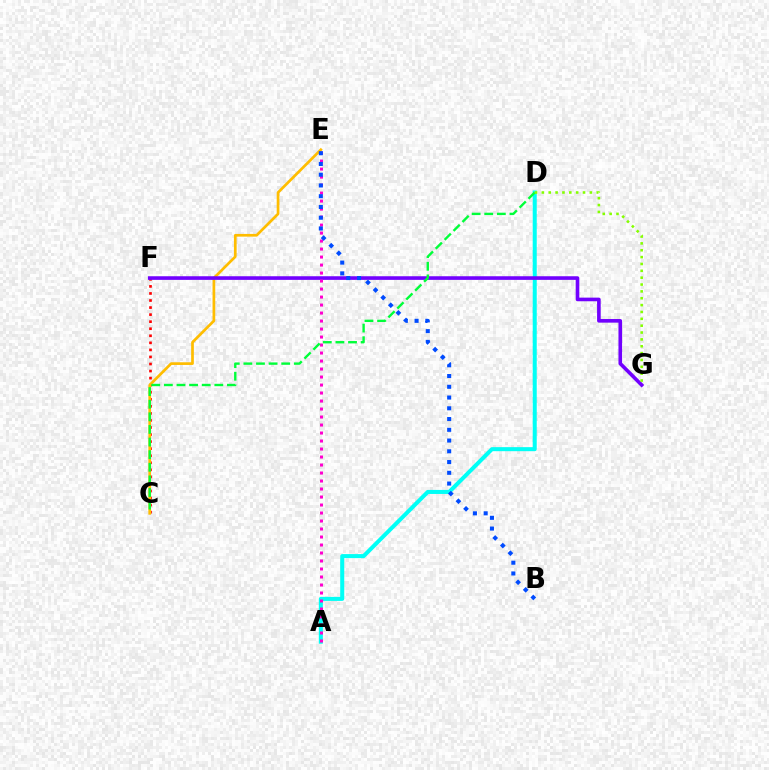{('C', 'F'): [{'color': '#ff0000', 'line_style': 'dotted', 'thickness': 1.92}], ('C', 'E'): [{'color': '#ffbd00', 'line_style': 'solid', 'thickness': 1.95}], ('A', 'D'): [{'color': '#00fff6', 'line_style': 'solid', 'thickness': 2.9}], ('F', 'G'): [{'color': '#7200ff', 'line_style': 'solid', 'thickness': 2.61}], ('A', 'E'): [{'color': '#ff00cf', 'line_style': 'dotted', 'thickness': 2.17}], ('B', 'E'): [{'color': '#004bff', 'line_style': 'dotted', 'thickness': 2.92}], ('C', 'D'): [{'color': '#00ff39', 'line_style': 'dashed', 'thickness': 1.71}], ('D', 'G'): [{'color': '#84ff00', 'line_style': 'dotted', 'thickness': 1.86}]}